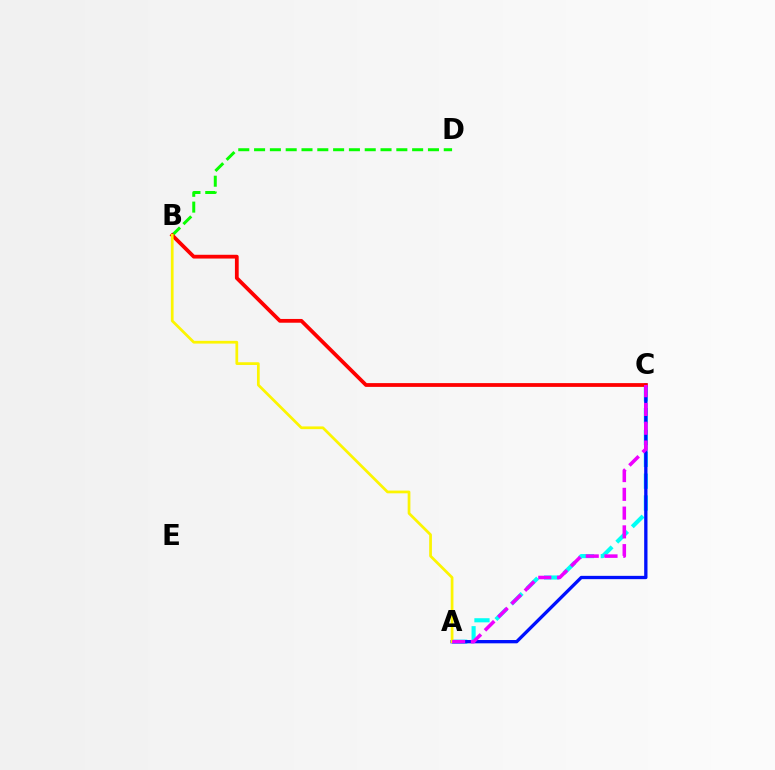{('A', 'C'): [{'color': '#00fff6', 'line_style': 'dashed', 'thickness': 2.97}, {'color': '#0010ff', 'line_style': 'solid', 'thickness': 2.38}, {'color': '#ee00ff', 'line_style': 'dashed', 'thickness': 2.55}], ('B', 'D'): [{'color': '#08ff00', 'line_style': 'dashed', 'thickness': 2.15}], ('B', 'C'): [{'color': '#ff0000', 'line_style': 'solid', 'thickness': 2.71}], ('A', 'B'): [{'color': '#fcf500', 'line_style': 'solid', 'thickness': 1.97}]}